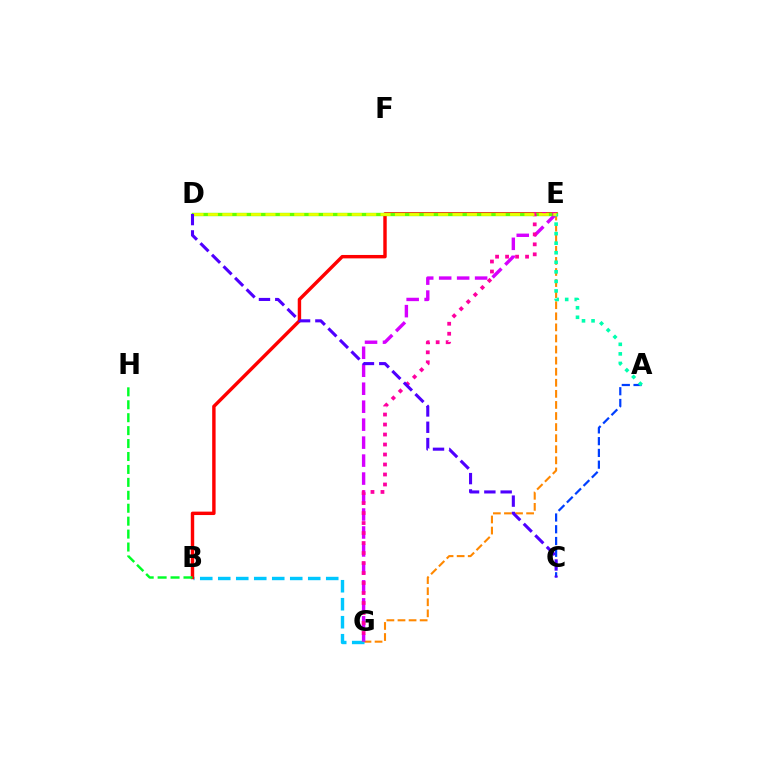{('A', 'C'): [{'color': '#003fff', 'line_style': 'dashed', 'thickness': 1.6}], ('E', 'G'): [{'color': '#ff8800', 'line_style': 'dashed', 'thickness': 1.51}, {'color': '#d600ff', 'line_style': 'dashed', 'thickness': 2.44}, {'color': '#ff00a0', 'line_style': 'dotted', 'thickness': 2.71}], ('B', 'G'): [{'color': '#00c7ff', 'line_style': 'dashed', 'thickness': 2.44}], ('B', 'E'): [{'color': '#ff0000', 'line_style': 'solid', 'thickness': 2.46}], ('D', 'E'): [{'color': '#66ff00', 'line_style': 'solid', 'thickness': 2.42}, {'color': '#eeff00', 'line_style': 'dashed', 'thickness': 1.95}], ('A', 'E'): [{'color': '#00ffaf', 'line_style': 'dotted', 'thickness': 2.59}], ('C', 'D'): [{'color': '#4f00ff', 'line_style': 'dashed', 'thickness': 2.22}], ('B', 'H'): [{'color': '#00ff27', 'line_style': 'dashed', 'thickness': 1.76}]}